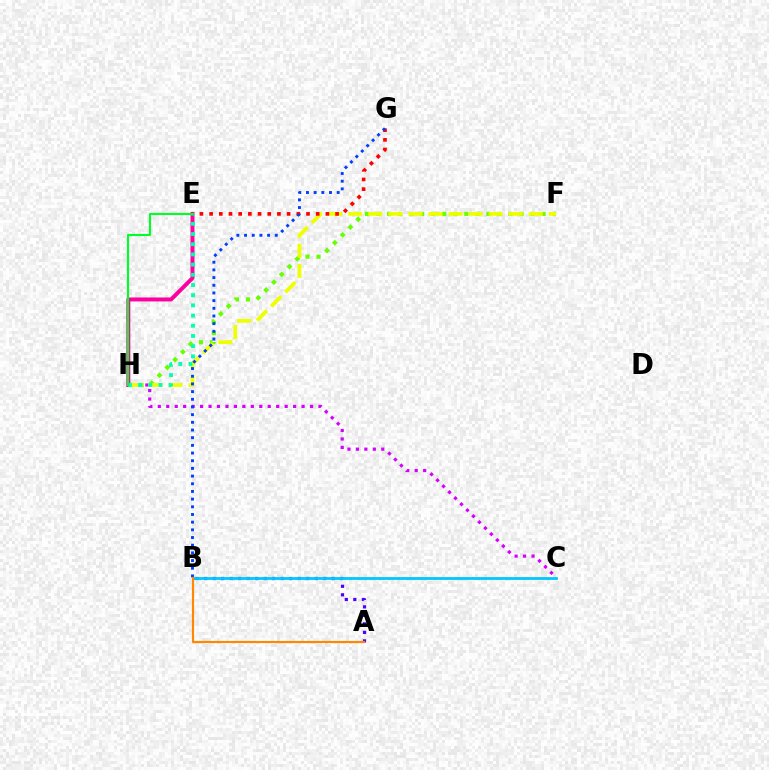{('C', 'H'): [{'color': '#d600ff', 'line_style': 'dotted', 'thickness': 2.3}], ('F', 'H'): [{'color': '#66ff00', 'line_style': 'dotted', 'thickness': 3.0}, {'color': '#eeff00', 'line_style': 'dashed', 'thickness': 2.72}], ('E', 'G'): [{'color': '#ff0000', 'line_style': 'dotted', 'thickness': 2.63}], ('B', 'G'): [{'color': '#003fff', 'line_style': 'dotted', 'thickness': 2.09}], ('E', 'H'): [{'color': '#ff00a0', 'line_style': 'solid', 'thickness': 2.85}, {'color': '#00ffaf', 'line_style': 'dotted', 'thickness': 2.77}, {'color': '#00ff27', 'line_style': 'solid', 'thickness': 1.51}], ('A', 'B'): [{'color': '#4f00ff', 'line_style': 'dotted', 'thickness': 2.31}, {'color': '#ff8800', 'line_style': 'solid', 'thickness': 1.56}], ('B', 'C'): [{'color': '#00c7ff', 'line_style': 'solid', 'thickness': 2.01}]}